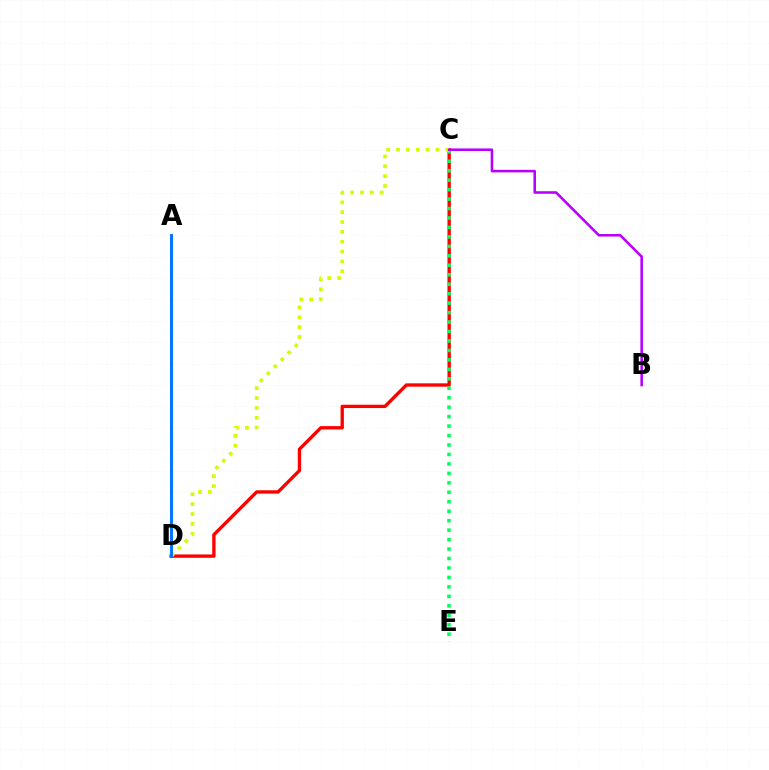{('C', 'D'): [{'color': '#ff0000', 'line_style': 'solid', 'thickness': 2.41}, {'color': '#d1ff00', 'line_style': 'dotted', 'thickness': 2.68}], ('C', 'E'): [{'color': '#00ff5c', 'line_style': 'dotted', 'thickness': 2.57}], ('A', 'D'): [{'color': '#0074ff', 'line_style': 'solid', 'thickness': 2.11}], ('B', 'C'): [{'color': '#b900ff', 'line_style': 'solid', 'thickness': 1.84}]}